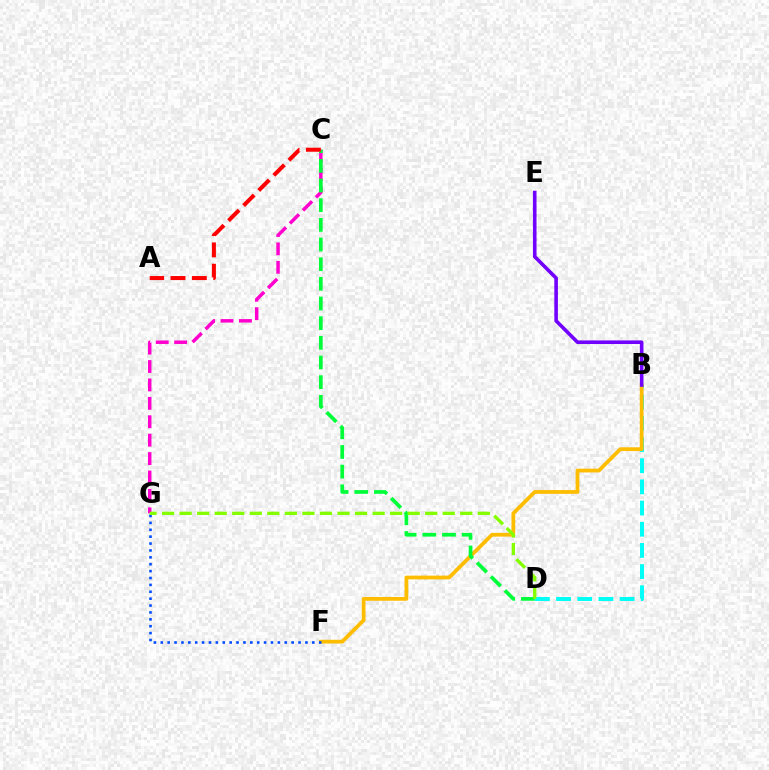{('B', 'D'): [{'color': '#00fff6', 'line_style': 'dashed', 'thickness': 2.88}], ('B', 'F'): [{'color': '#ffbd00', 'line_style': 'solid', 'thickness': 2.71}], ('B', 'E'): [{'color': '#7200ff', 'line_style': 'solid', 'thickness': 2.59}], ('C', 'G'): [{'color': '#ff00cf', 'line_style': 'dashed', 'thickness': 2.5}], ('C', 'D'): [{'color': '#00ff39', 'line_style': 'dashed', 'thickness': 2.67}], ('F', 'G'): [{'color': '#004bff', 'line_style': 'dotted', 'thickness': 1.87}], ('D', 'G'): [{'color': '#84ff00', 'line_style': 'dashed', 'thickness': 2.38}], ('A', 'C'): [{'color': '#ff0000', 'line_style': 'dashed', 'thickness': 2.9}]}